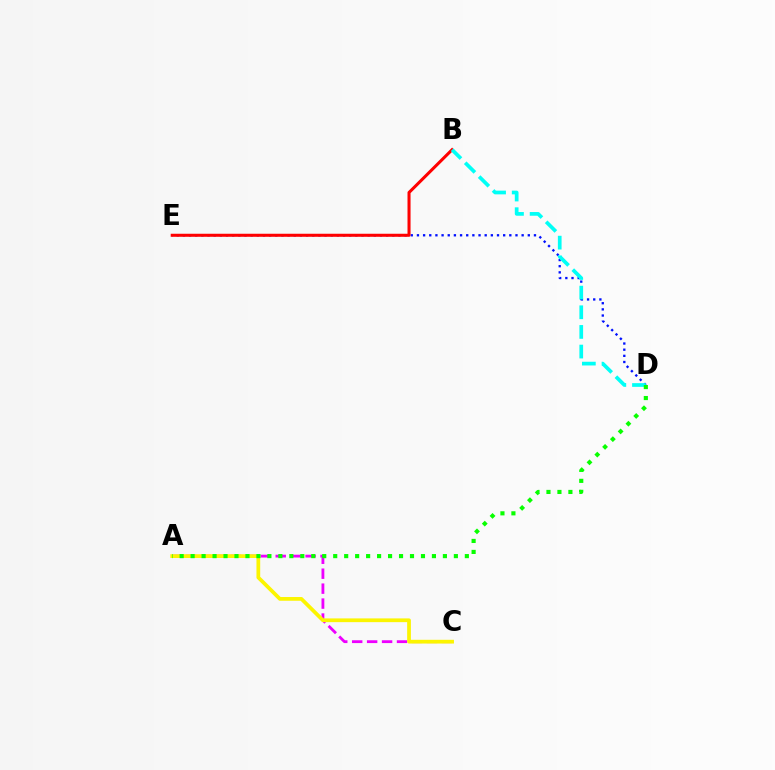{('A', 'C'): [{'color': '#ee00ff', 'line_style': 'dashed', 'thickness': 2.03}, {'color': '#fcf500', 'line_style': 'solid', 'thickness': 2.69}], ('D', 'E'): [{'color': '#0010ff', 'line_style': 'dotted', 'thickness': 1.67}], ('B', 'E'): [{'color': '#ff0000', 'line_style': 'solid', 'thickness': 2.19}], ('B', 'D'): [{'color': '#00fff6', 'line_style': 'dashed', 'thickness': 2.67}], ('A', 'D'): [{'color': '#08ff00', 'line_style': 'dotted', 'thickness': 2.98}]}